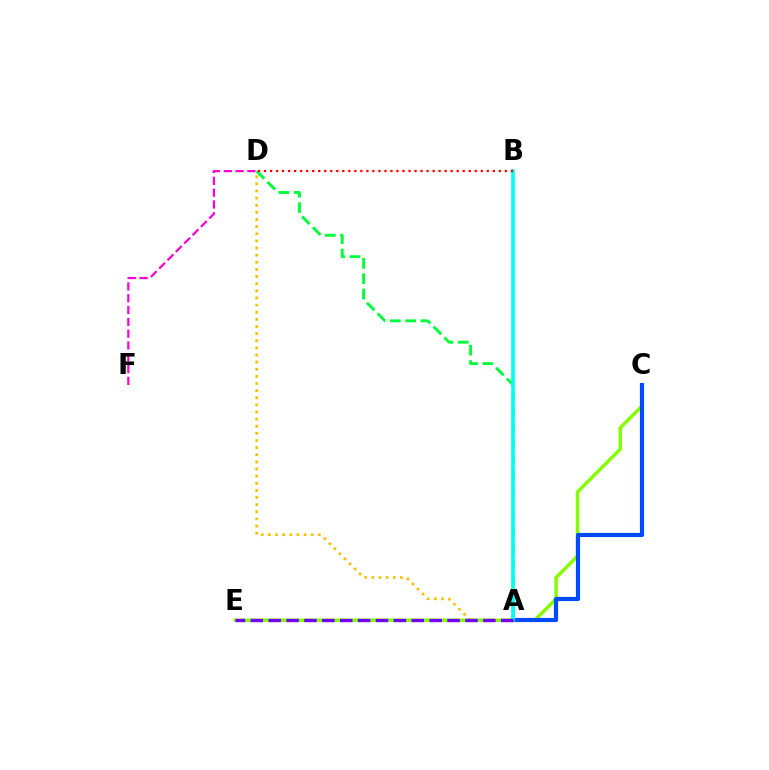{('A', 'D'): [{'color': '#ffbd00', 'line_style': 'dotted', 'thickness': 1.94}, {'color': '#00ff39', 'line_style': 'dashed', 'thickness': 2.08}], ('C', 'E'): [{'color': '#84ff00', 'line_style': 'solid', 'thickness': 2.49}], ('A', 'C'): [{'color': '#004bff', 'line_style': 'solid', 'thickness': 2.99}], ('A', 'B'): [{'color': '#00fff6', 'line_style': 'solid', 'thickness': 2.6}], ('B', 'D'): [{'color': '#ff0000', 'line_style': 'dotted', 'thickness': 1.64}], ('A', 'E'): [{'color': '#7200ff', 'line_style': 'dashed', 'thickness': 2.43}], ('D', 'F'): [{'color': '#ff00cf', 'line_style': 'dashed', 'thickness': 1.6}]}